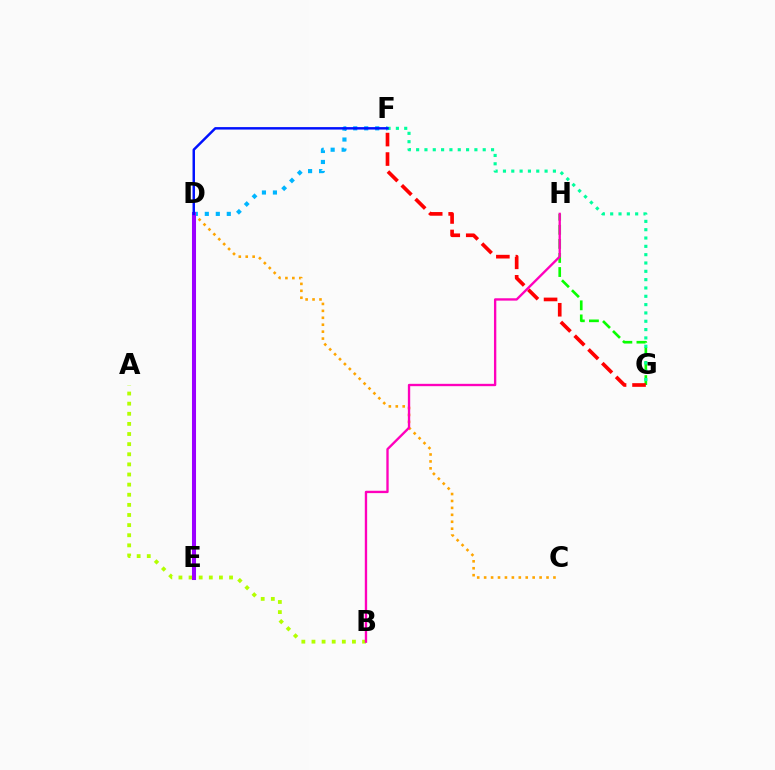{('A', 'B'): [{'color': '#b3ff00', 'line_style': 'dotted', 'thickness': 2.75}], ('C', 'D'): [{'color': '#ffa500', 'line_style': 'dotted', 'thickness': 1.88}], ('G', 'H'): [{'color': '#08ff00', 'line_style': 'dashed', 'thickness': 1.91}], ('F', 'G'): [{'color': '#ff0000', 'line_style': 'dashed', 'thickness': 2.65}, {'color': '#00ff9d', 'line_style': 'dotted', 'thickness': 2.26}], ('D', 'F'): [{'color': '#00b5ff', 'line_style': 'dotted', 'thickness': 2.99}, {'color': '#0010ff', 'line_style': 'solid', 'thickness': 1.77}], ('D', 'E'): [{'color': '#9b00ff', 'line_style': 'solid', 'thickness': 2.92}], ('B', 'H'): [{'color': '#ff00bd', 'line_style': 'solid', 'thickness': 1.69}]}